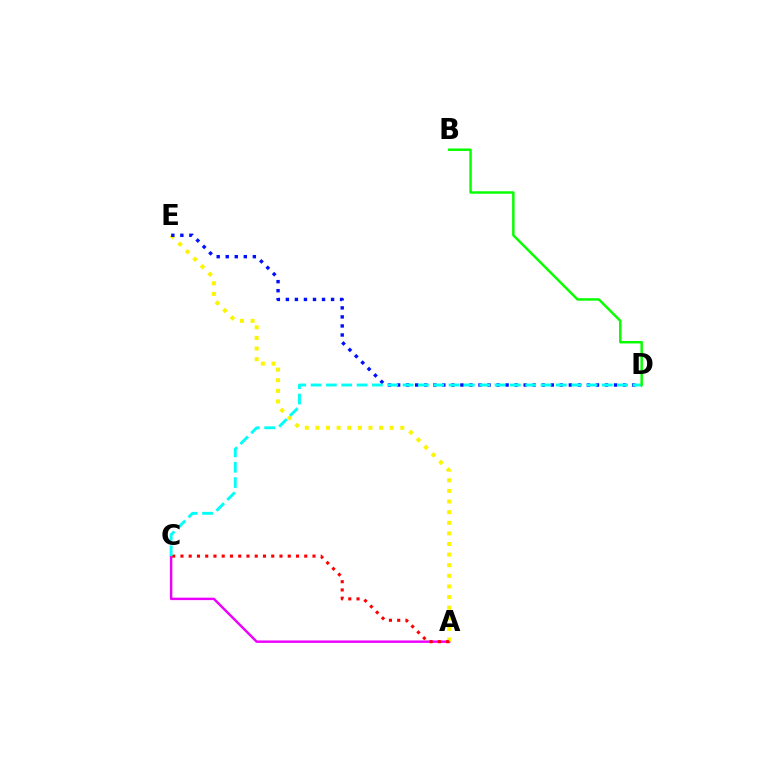{('A', 'C'): [{'color': '#ee00ff', 'line_style': 'solid', 'thickness': 1.76}, {'color': '#ff0000', 'line_style': 'dotted', 'thickness': 2.24}], ('A', 'E'): [{'color': '#fcf500', 'line_style': 'dotted', 'thickness': 2.88}], ('D', 'E'): [{'color': '#0010ff', 'line_style': 'dotted', 'thickness': 2.46}], ('C', 'D'): [{'color': '#00fff6', 'line_style': 'dashed', 'thickness': 2.08}], ('B', 'D'): [{'color': '#08ff00', 'line_style': 'solid', 'thickness': 1.78}]}